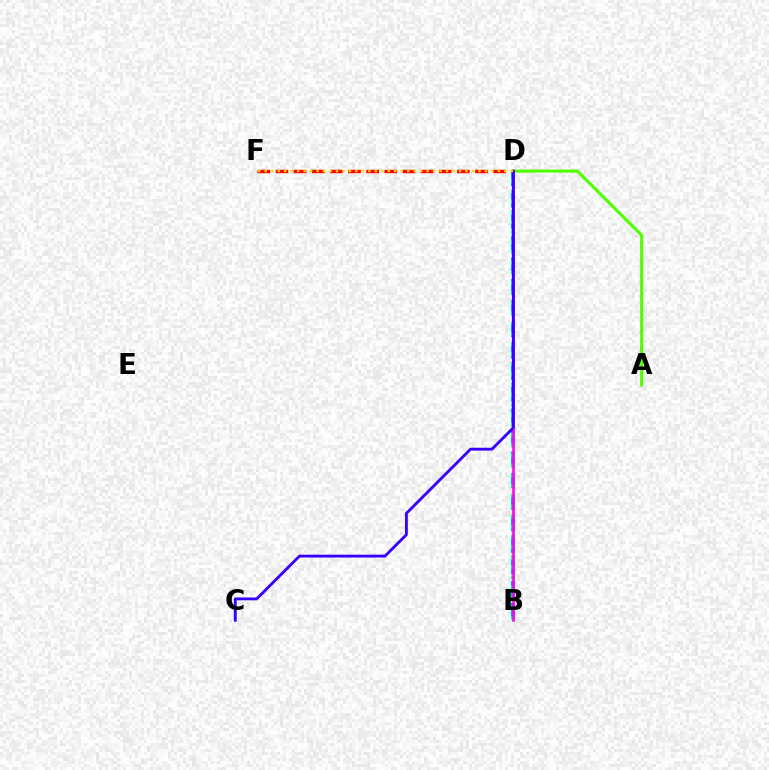{('A', 'D'): [{'color': '#4fff00', 'line_style': 'solid', 'thickness': 2.2}], ('B', 'D'): [{'color': '#009eff', 'line_style': 'dashed', 'thickness': 2.93}, {'color': '#00ff86', 'line_style': 'dotted', 'thickness': 2.76}, {'color': '#ff00ed', 'line_style': 'solid', 'thickness': 1.83}], ('D', 'F'): [{'color': '#ff0000', 'line_style': 'dashed', 'thickness': 2.46}, {'color': '#ffd500', 'line_style': 'dotted', 'thickness': 1.76}], ('C', 'D'): [{'color': '#3700ff', 'line_style': 'solid', 'thickness': 2.05}]}